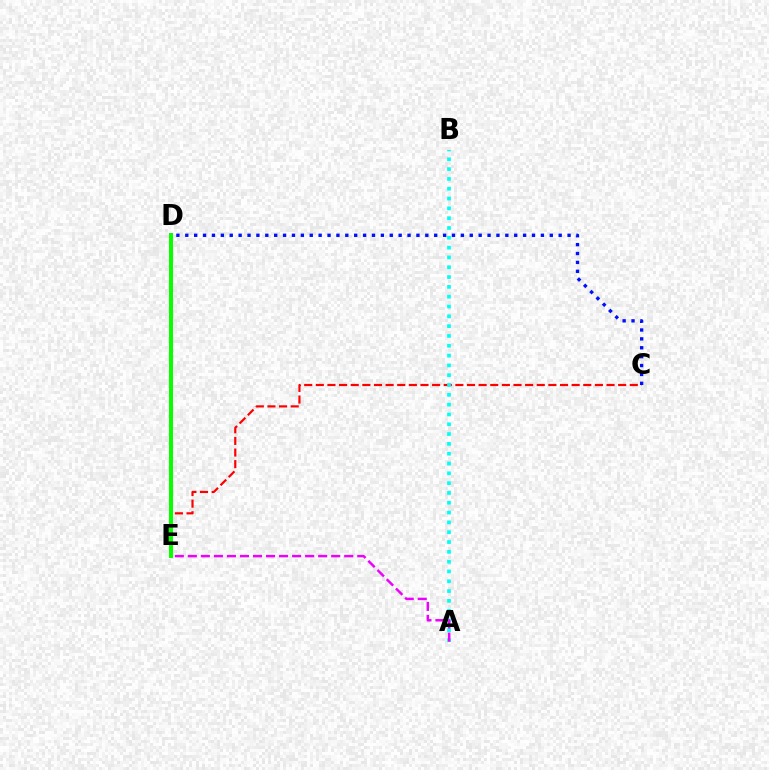{('C', 'E'): [{'color': '#ff0000', 'line_style': 'dashed', 'thickness': 1.58}], ('D', 'E'): [{'color': '#fcf500', 'line_style': 'solid', 'thickness': 1.6}, {'color': '#08ff00', 'line_style': 'solid', 'thickness': 2.89}], ('C', 'D'): [{'color': '#0010ff', 'line_style': 'dotted', 'thickness': 2.42}], ('A', 'B'): [{'color': '#00fff6', 'line_style': 'dotted', 'thickness': 2.67}], ('A', 'E'): [{'color': '#ee00ff', 'line_style': 'dashed', 'thickness': 1.77}]}